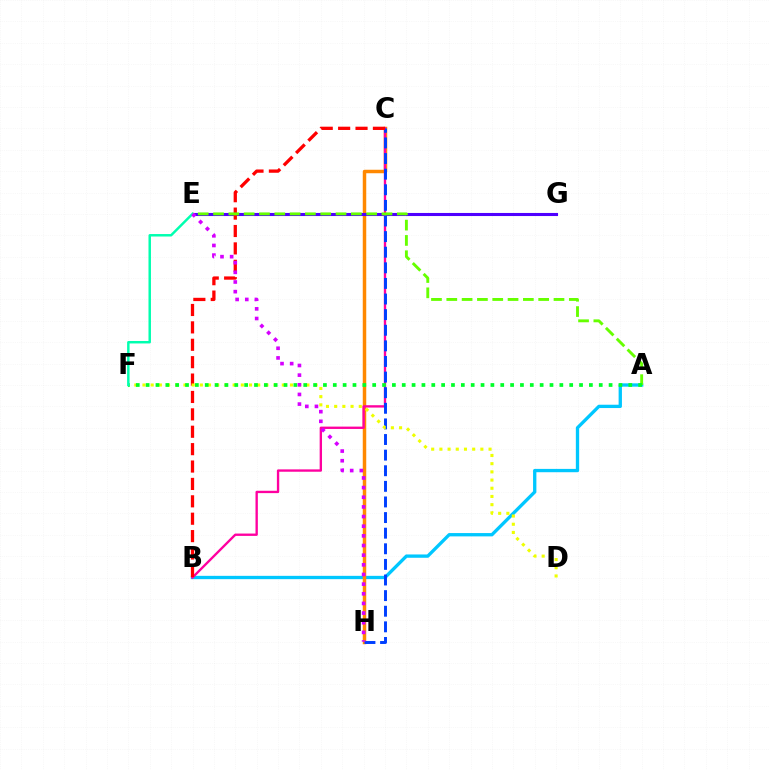{('A', 'B'): [{'color': '#00c7ff', 'line_style': 'solid', 'thickness': 2.39}], ('C', 'H'): [{'color': '#ff8800', 'line_style': 'solid', 'thickness': 2.51}, {'color': '#003fff', 'line_style': 'dashed', 'thickness': 2.12}], ('E', 'G'): [{'color': '#4f00ff', 'line_style': 'solid', 'thickness': 2.22}], ('B', 'C'): [{'color': '#ff00a0', 'line_style': 'solid', 'thickness': 1.69}, {'color': '#ff0000', 'line_style': 'dashed', 'thickness': 2.36}], ('D', 'F'): [{'color': '#eeff00', 'line_style': 'dotted', 'thickness': 2.23}], ('A', 'E'): [{'color': '#66ff00', 'line_style': 'dashed', 'thickness': 2.08}], ('A', 'F'): [{'color': '#00ff27', 'line_style': 'dotted', 'thickness': 2.68}], ('E', 'F'): [{'color': '#00ffaf', 'line_style': 'solid', 'thickness': 1.78}], ('E', 'H'): [{'color': '#d600ff', 'line_style': 'dotted', 'thickness': 2.62}]}